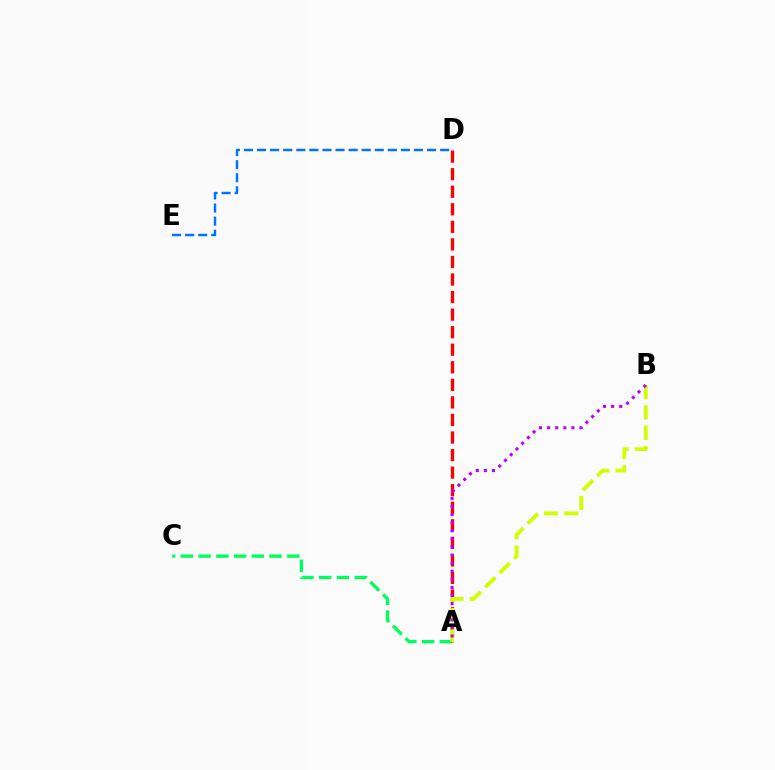{('A', 'C'): [{'color': '#00ff5c', 'line_style': 'dashed', 'thickness': 2.41}], ('A', 'D'): [{'color': '#ff0000', 'line_style': 'dashed', 'thickness': 2.38}], ('D', 'E'): [{'color': '#0074ff', 'line_style': 'dashed', 'thickness': 1.78}], ('A', 'B'): [{'color': '#d1ff00', 'line_style': 'dashed', 'thickness': 2.76}, {'color': '#b900ff', 'line_style': 'dotted', 'thickness': 2.2}]}